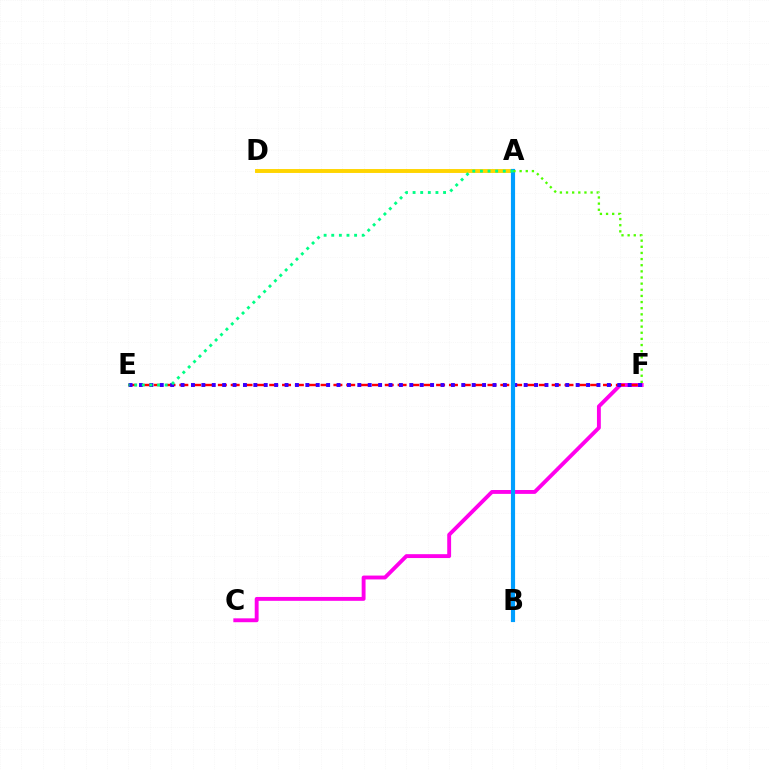{('A', 'D'): [{'color': '#ffd500', 'line_style': 'solid', 'thickness': 2.81}], ('C', 'F'): [{'color': '#ff00ed', 'line_style': 'solid', 'thickness': 2.79}], ('E', 'F'): [{'color': '#ff0000', 'line_style': 'dashed', 'thickness': 1.74}, {'color': '#3700ff', 'line_style': 'dotted', 'thickness': 2.82}], ('A', 'B'): [{'color': '#009eff', 'line_style': 'solid', 'thickness': 2.99}], ('A', 'E'): [{'color': '#00ff86', 'line_style': 'dotted', 'thickness': 2.07}], ('A', 'F'): [{'color': '#4fff00', 'line_style': 'dotted', 'thickness': 1.67}]}